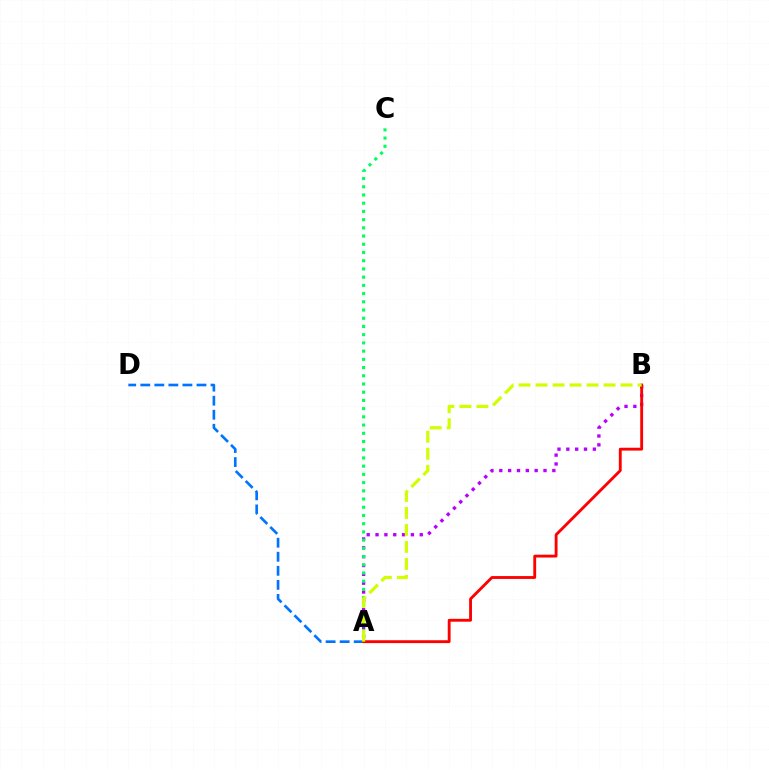{('A', 'B'): [{'color': '#b900ff', 'line_style': 'dotted', 'thickness': 2.4}, {'color': '#ff0000', 'line_style': 'solid', 'thickness': 2.05}, {'color': '#d1ff00', 'line_style': 'dashed', 'thickness': 2.31}], ('A', 'D'): [{'color': '#0074ff', 'line_style': 'dashed', 'thickness': 1.91}], ('A', 'C'): [{'color': '#00ff5c', 'line_style': 'dotted', 'thickness': 2.23}]}